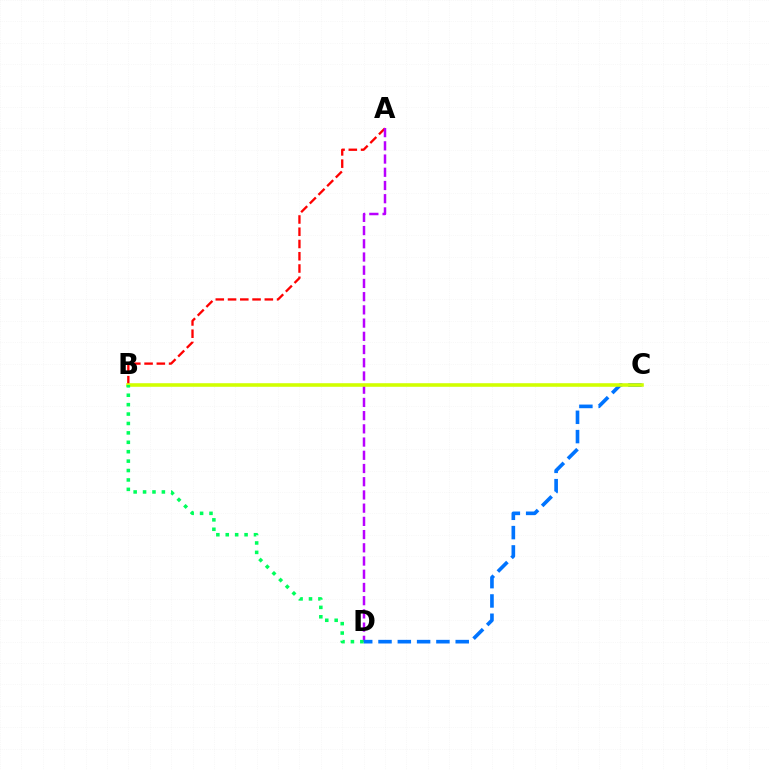{('A', 'B'): [{'color': '#ff0000', 'line_style': 'dashed', 'thickness': 1.67}], ('A', 'D'): [{'color': '#b900ff', 'line_style': 'dashed', 'thickness': 1.8}], ('C', 'D'): [{'color': '#0074ff', 'line_style': 'dashed', 'thickness': 2.62}], ('B', 'C'): [{'color': '#d1ff00', 'line_style': 'solid', 'thickness': 2.58}], ('B', 'D'): [{'color': '#00ff5c', 'line_style': 'dotted', 'thickness': 2.56}]}